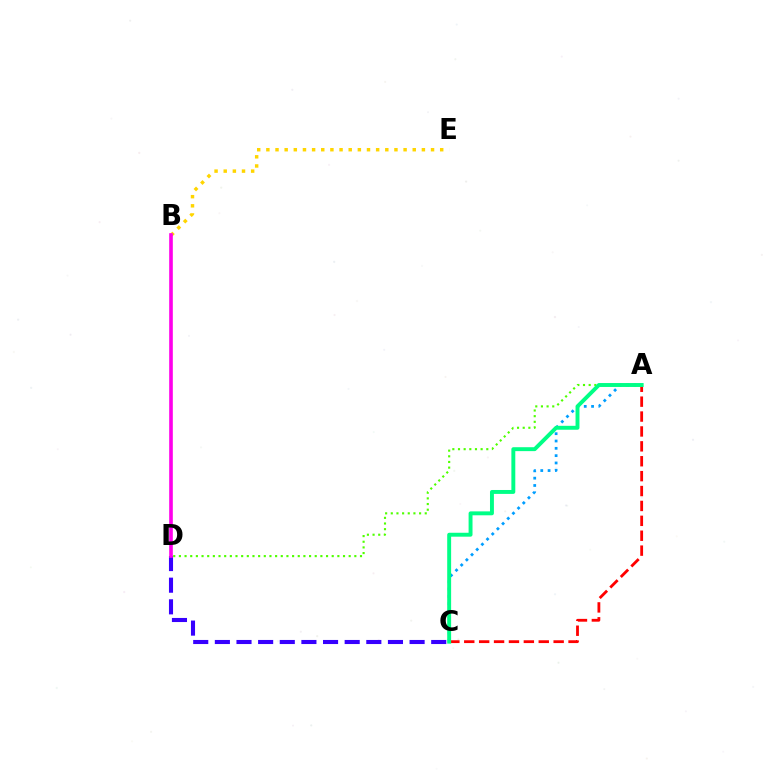{('A', 'C'): [{'color': '#009eff', 'line_style': 'dotted', 'thickness': 1.99}, {'color': '#ff0000', 'line_style': 'dashed', 'thickness': 2.02}, {'color': '#00ff86', 'line_style': 'solid', 'thickness': 2.82}], ('B', 'E'): [{'color': '#ffd500', 'line_style': 'dotted', 'thickness': 2.49}], ('A', 'D'): [{'color': '#4fff00', 'line_style': 'dotted', 'thickness': 1.54}], ('C', 'D'): [{'color': '#3700ff', 'line_style': 'dashed', 'thickness': 2.94}], ('B', 'D'): [{'color': '#ff00ed', 'line_style': 'solid', 'thickness': 2.62}]}